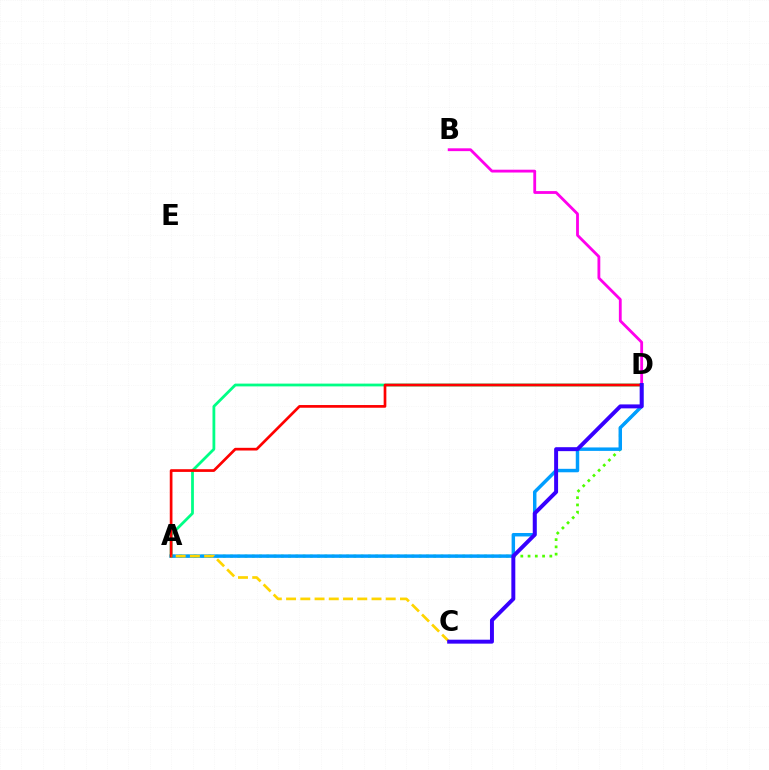{('A', 'D'): [{'color': '#4fff00', 'line_style': 'dotted', 'thickness': 1.97}, {'color': '#009eff', 'line_style': 'solid', 'thickness': 2.49}, {'color': '#00ff86', 'line_style': 'solid', 'thickness': 2.0}, {'color': '#ff0000', 'line_style': 'solid', 'thickness': 1.94}], ('B', 'D'): [{'color': '#ff00ed', 'line_style': 'solid', 'thickness': 2.03}], ('A', 'C'): [{'color': '#ffd500', 'line_style': 'dashed', 'thickness': 1.93}], ('C', 'D'): [{'color': '#3700ff', 'line_style': 'solid', 'thickness': 2.84}]}